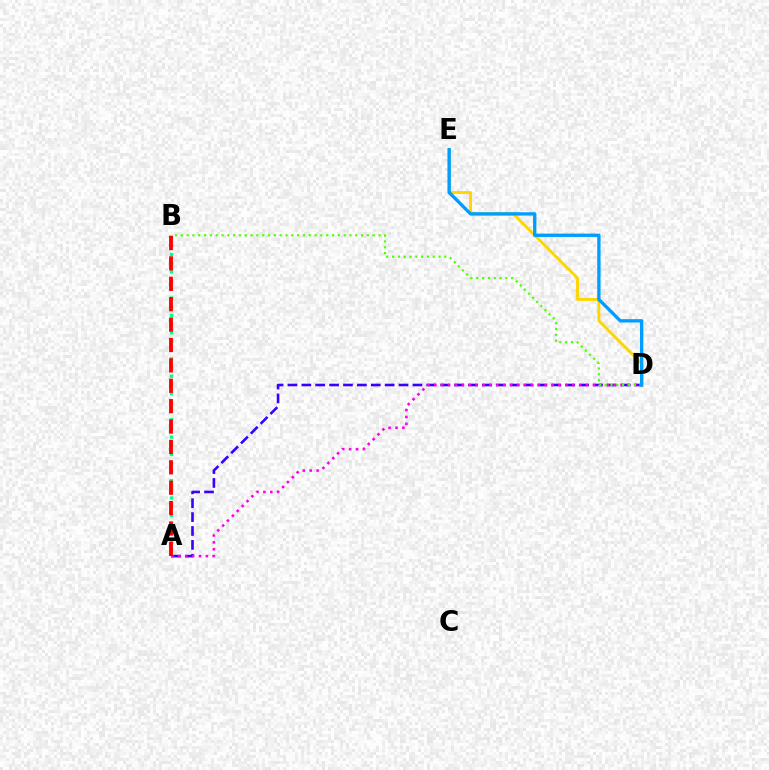{('A', 'B'): [{'color': '#00ff86', 'line_style': 'dotted', 'thickness': 2.36}, {'color': '#ff0000', 'line_style': 'dashed', 'thickness': 2.77}], ('D', 'E'): [{'color': '#ffd500', 'line_style': 'solid', 'thickness': 2.08}, {'color': '#009eff', 'line_style': 'solid', 'thickness': 2.41}], ('A', 'D'): [{'color': '#3700ff', 'line_style': 'dashed', 'thickness': 1.89}, {'color': '#ff00ed', 'line_style': 'dotted', 'thickness': 1.87}], ('B', 'D'): [{'color': '#4fff00', 'line_style': 'dotted', 'thickness': 1.58}]}